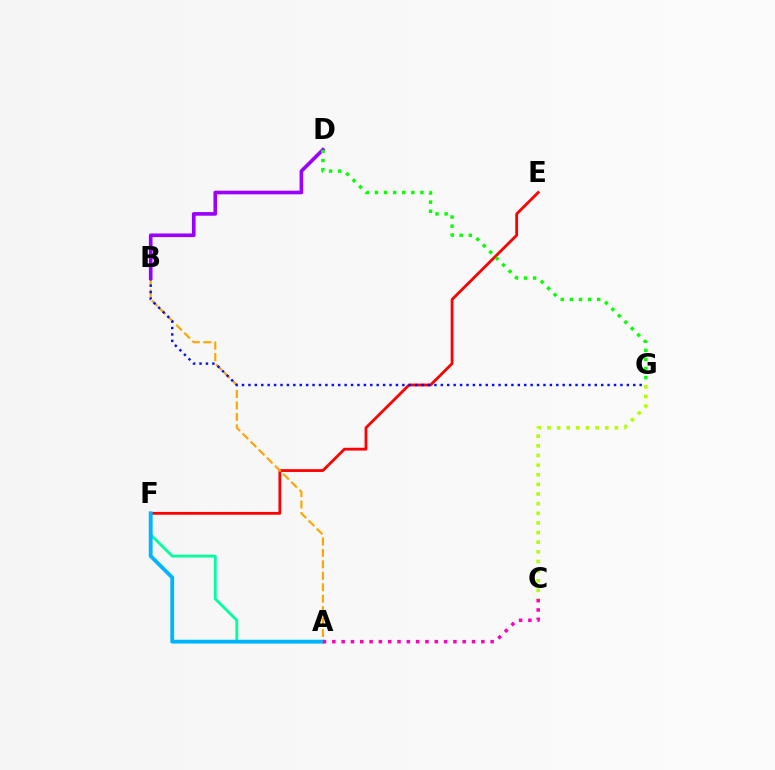{('A', 'F'): [{'color': '#00ff9d', 'line_style': 'solid', 'thickness': 2.02}, {'color': '#00b5ff', 'line_style': 'solid', 'thickness': 2.76}], ('E', 'F'): [{'color': '#ff0000', 'line_style': 'solid', 'thickness': 2.02}], ('A', 'B'): [{'color': '#ffa500', 'line_style': 'dashed', 'thickness': 1.56}], ('B', 'G'): [{'color': '#0010ff', 'line_style': 'dotted', 'thickness': 1.74}], ('B', 'D'): [{'color': '#9b00ff', 'line_style': 'solid', 'thickness': 2.62}], ('A', 'C'): [{'color': '#ff00bd', 'line_style': 'dotted', 'thickness': 2.53}], ('C', 'G'): [{'color': '#b3ff00', 'line_style': 'dotted', 'thickness': 2.62}], ('D', 'G'): [{'color': '#08ff00', 'line_style': 'dotted', 'thickness': 2.47}]}